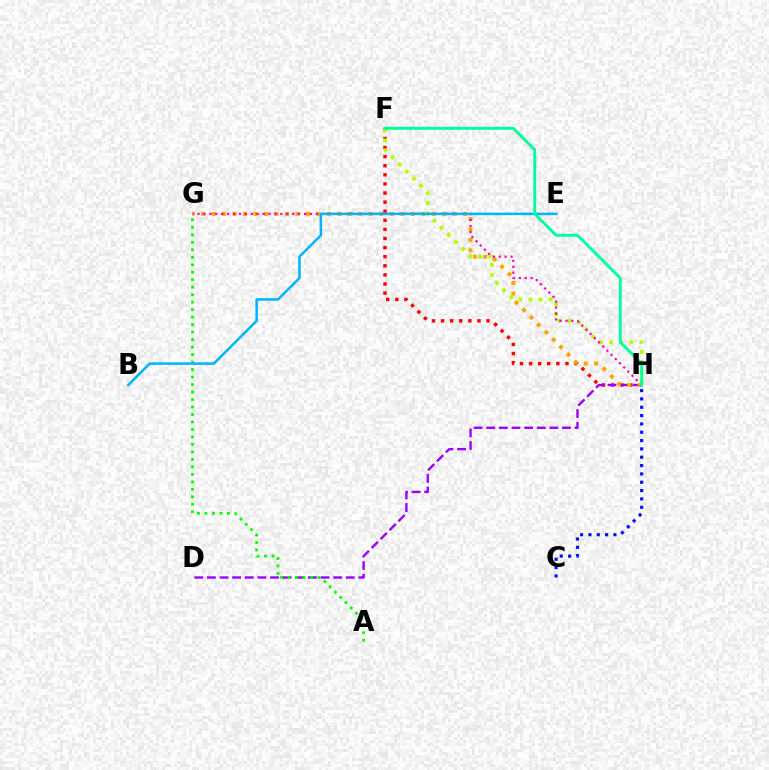{('F', 'H'): [{'color': '#ff0000', 'line_style': 'dotted', 'thickness': 2.47}, {'color': '#b3ff00', 'line_style': 'dotted', 'thickness': 2.74}, {'color': '#00ff9d', 'line_style': 'solid', 'thickness': 2.09}], ('D', 'H'): [{'color': '#9b00ff', 'line_style': 'dashed', 'thickness': 1.72}], ('G', 'H'): [{'color': '#ffa500', 'line_style': 'dotted', 'thickness': 2.85}, {'color': '#ff00bd', 'line_style': 'dotted', 'thickness': 1.61}], ('A', 'G'): [{'color': '#08ff00', 'line_style': 'dotted', 'thickness': 2.03}], ('B', 'E'): [{'color': '#00b5ff', 'line_style': 'solid', 'thickness': 1.82}], ('C', 'H'): [{'color': '#0010ff', 'line_style': 'dotted', 'thickness': 2.26}]}